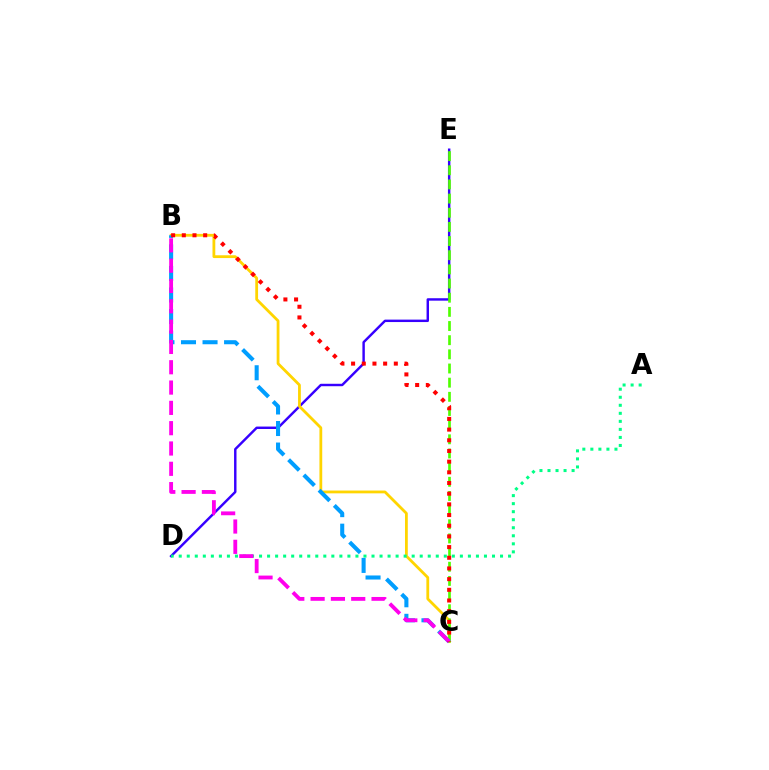{('D', 'E'): [{'color': '#3700ff', 'line_style': 'solid', 'thickness': 1.75}], ('B', 'C'): [{'color': '#ffd500', 'line_style': 'solid', 'thickness': 2.01}, {'color': '#009eff', 'line_style': 'dashed', 'thickness': 2.93}, {'color': '#ff00ed', 'line_style': 'dashed', 'thickness': 2.76}, {'color': '#ff0000', 'line_style': 'dotted', 'thickness': 2.9}], ('C', 'E'): [{'color': '#4fff00', 'line_style': 'dashed', 'thickness': 1.92}], ('A', 'D'): [{'color': '#00ff86', 'line_style': 'dotted', 'thickness': 2.18}]}